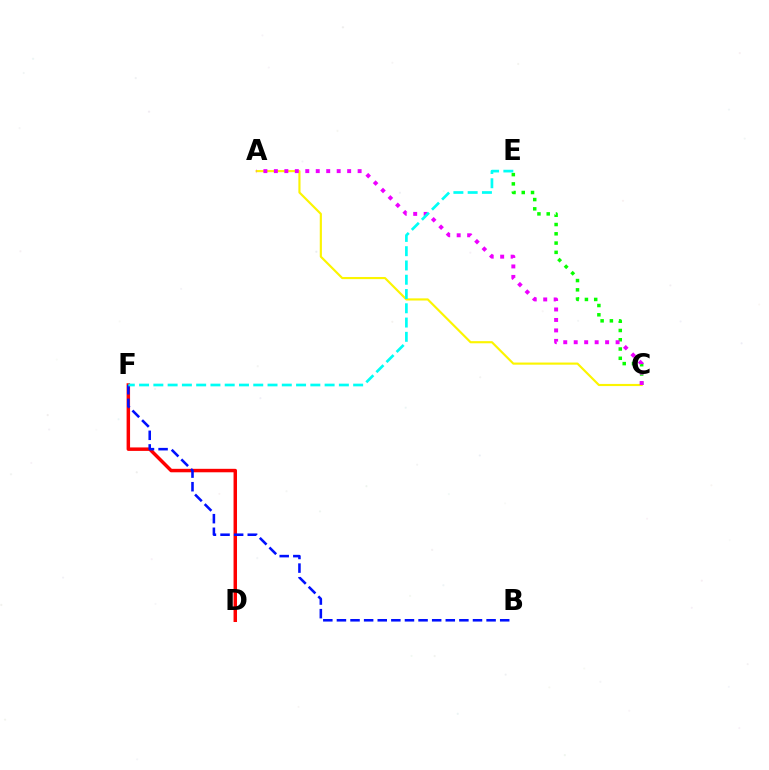{('D', 'F'): [{'color': '#ff0000', 'line_style': 'solid', 'thickness': 2.5}], ('A', 'C'): [{'color': '#fcf500', 'line_style': 'solid', 'thickness': 1.54}, {'color': '#ee00ff', 'line_style': 'dotted', 'thickness': 2.84}], ('C', 'E'): [{'color': '#08ff00', 'line_style': 'dotted', 'thickness': 2.52}], ('B', 'F'): [{'color': '#0010ff', 'line_style': 'dashed', 'thickness': 1.85}], ('E', 'F'): [{'color': '#00fff6', 'line_style': 'dashed', 'thickness': 1.94}]}